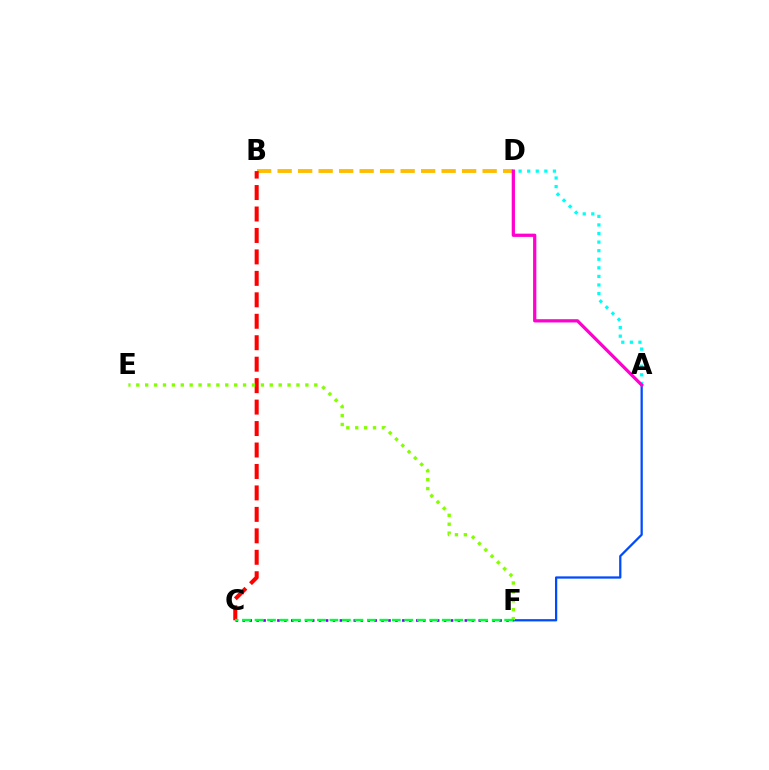{('A', 'D'): [{'color': '#00fff6', 'line_style': 'dotted', 'thickness': 2.33}, {'color': '#ff00cf', 'line_style': 'solid', 'thickness': 2.34}], ('B', 'D'): [{'color': '#ffbd00', 'line_style': 'dashed', 'thickness': 2.78}], ('A', 'F'): [{'color': '#004bff', 'line_style': 'solid', 'thickness': 1.63}], ('B', 'C'): [{'color': '#ff0000', 'line_style': 'dashed', 'thickness': 2.91}], ('E', 'F'): [{'color': '#84ff00', 'line_style': 'dotted', 'thickness': 2.42}], ('C', 'F'): [{'color': '#7200ff', 'line_style': 'dotted', 'thickness': 1.89}, {'color': '#00ff39', 'line_style': 'dashed', 'thickness': 1.7}]}